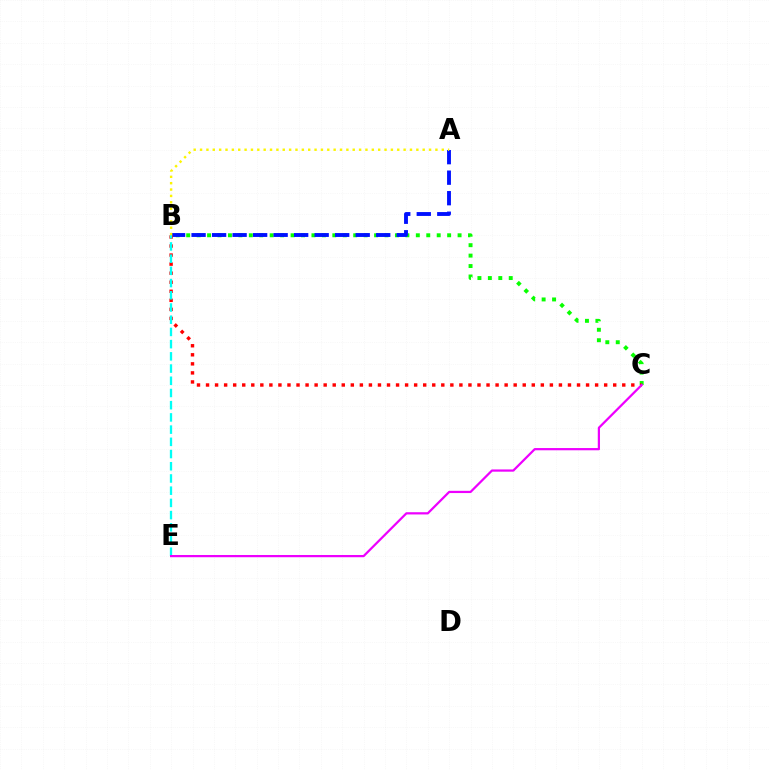{('B', 'C'): [{'color': '#08ff00', 'line_style': 'dotted', 'thickness': 2.84}, {'color': '#ff0000', 'line_style': 'dotted', 'thickness': 2.46}], ('A', 'B'): [{'color': '#0010ff', 'line_style': 'dashed', 'thickness': 2.79}, {'color': '#fcf500', 'line_style': 'dotted', 'thickness': 1.73}], ('B', 'E'): [{'color': '#00fff6', 'line_style': 'dashed', 'thickness': 1.66}], ('C', 'E'): [{'color': '#ee00ff', 'line_style': 'solid', 'thickness': 1.61}]}